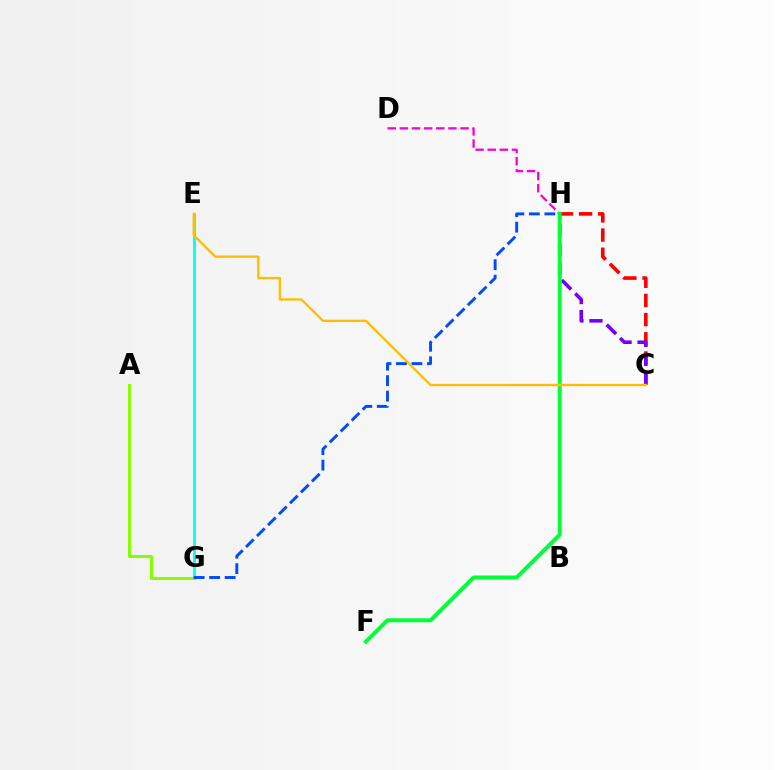{('D', 'H'): [{'color': '#ff00cf', 'line_style': 'dashed', 'thickness': 1.65}], ('A', 'G'): [{'color': '#84ff00', 'line_style': 'solid', 'thickness': 2.15}], ('E', 'G'): [{'color': '#00fff6', 'line_style': 'solid', 'thickness': 2.06}], ('C', 'H'): [{'color': '#ff0000', 'line_style': 'dashed', 'thickness': 2.61}, {'color': '#7200ff', 'line_style': 'dashed', 'thickness': 2.58}], ('F', 'H'): [{'color': '#00ff39', 'line_style': 'solid', 'thickness': 2.86}], ('G', 'H'): [{'color': '#004bff', 'line_style': 'dashed', 'thickness': 2.1}], ('C', 'E'): [{'color': '#ffbd00', 'line_style': 'solid', 'thickness': 1.68}]}